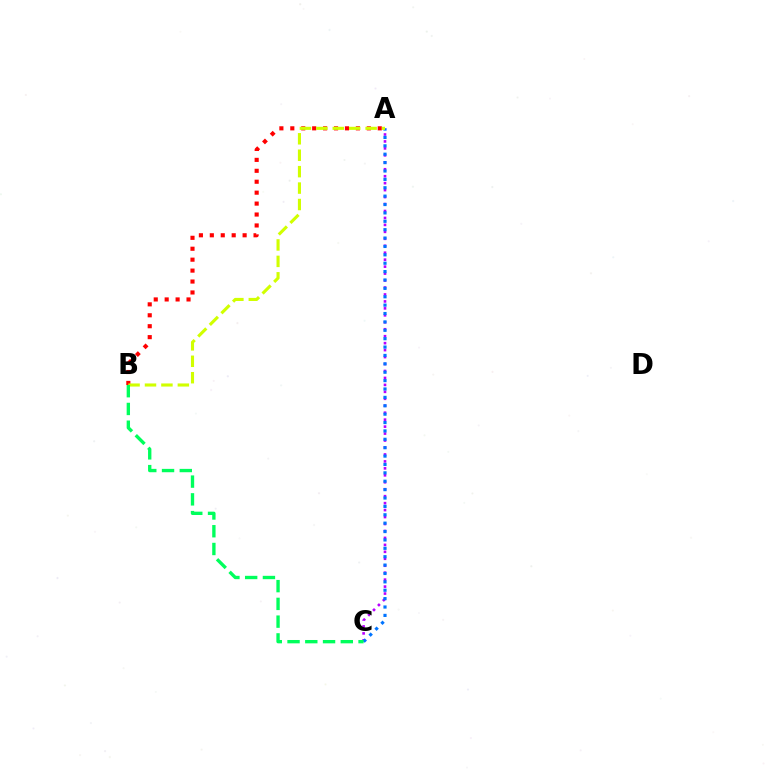{('A', 'B'): [{'color': '#ff0000', 'line_style': 'dotted', 'thickness': 2.97}, {'color': '#d1ff00', 'line_style': 'dashed', 'thickness': 2.23}], ('A', 'C'): [{'color': '#b900ff', 'line_style': 'dotted', 'thickness': 1.89}, {'color': '#0074ff', 'line_style': 'dotted', 'thickness': 2.28}], ('B', 'C'): [{'color': '#00ff5c', 'line_style': 'dashed', 'thickness': 2.41}]}